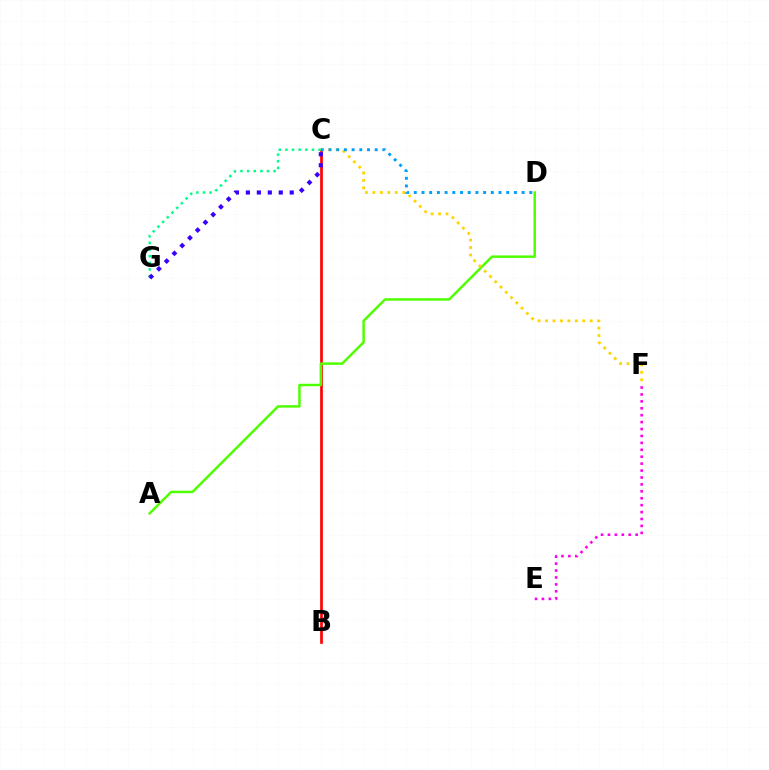{('B', 'C'): [{'color': '#ff0000', 'line_style': 'solid', 'thickness': 1.93}], ('A', 'D'): [{'color': '#4fff00', 'line_style': 'solid', 'thickness': 1.79}], ('C', 'G'): [{'color': '#00ff86', 'line_style': 'dotted', 'thickness': 1.8}, {'color': '#3700ff', 'line_style': 'dotted', 'thickness': 2.98}], ('C', 'F'): [{'color': '#ffd500', 'line_style': 'dotted', 'thickness': 2.02}], ('C', 'D'): [{'color': '#009eff', 'line_style': 'dotted', 'thickness': 2.09}], ('E', 'F'): [{'color': '#ff00ed', 'line_style': 'dotted', 'thickness': 1.88}]}